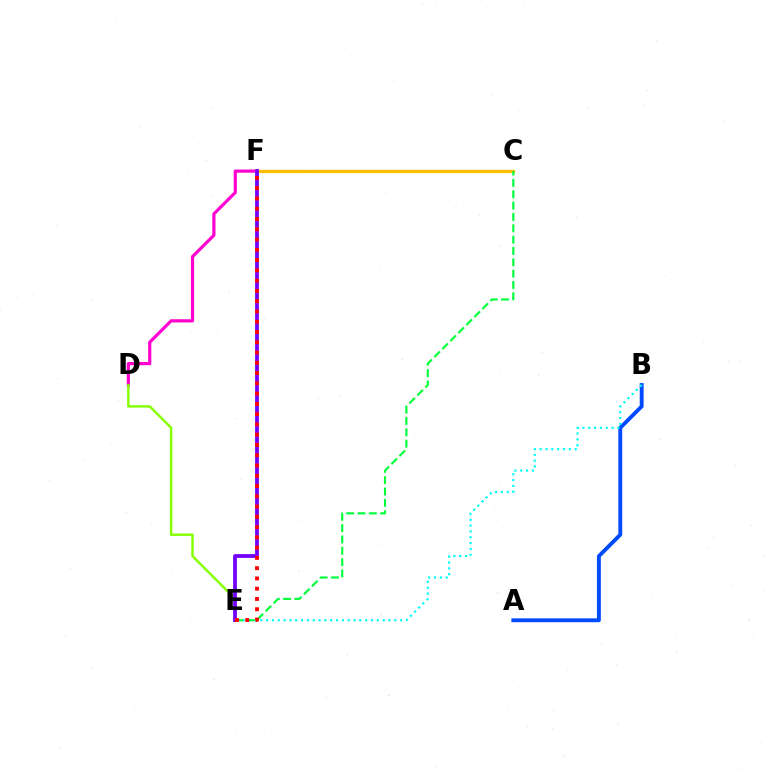{('A', 'B'): [{'color': '#004bff', 'line_style': 'solid', 'thickness': 2.8}], ('C', 'F'): [{'color': '#ffbd00', 'line_style': 'solid', 'thickness': 2.36}], ('D', 'F'): [{'color': '#ff00cf', 'line_style': 'solid', 'thickness': 2.29}], ('D', 'E'): [{'color': '#84ff00', 'line_style': 'solid', 'thickness': 1.75}], ('B', 'E'): [{'color': '#00fff6', 'line_style': 'dotted', 'thickness': 1.58}], ('C', 'E'): [{'color': '#00ff39', 'line_style': 'dashed', 'thickness': 1.54}], ('E', 'F'): [{'color': '#7200ff', 'line_style': 'solid', 'thickness': 2.73}, {'color': '#ff0000', 'line_style': 'dotted', 'thickness': 2.79}]}